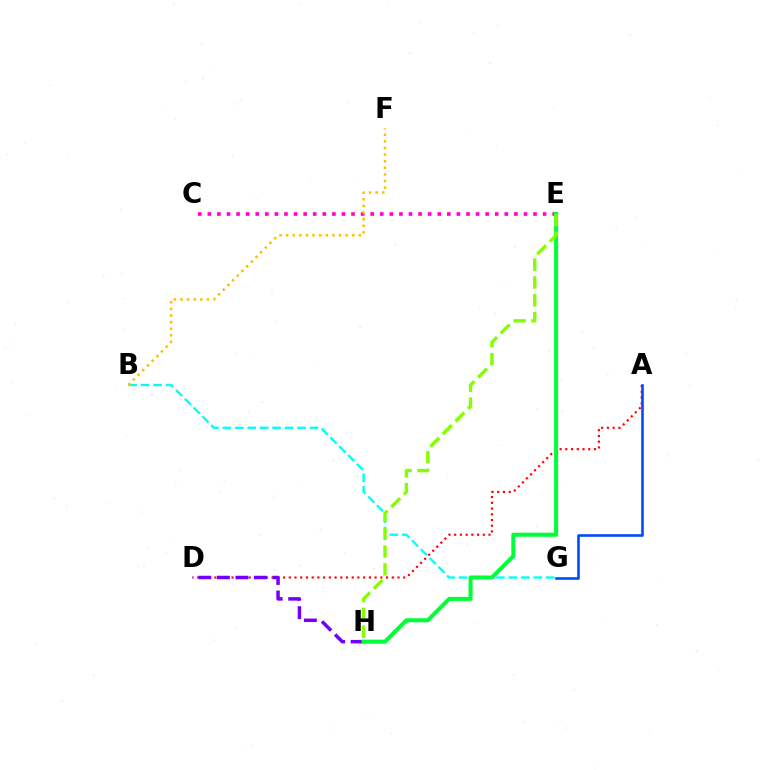{('C', 'E'): [{'color': '#ff00cf', 'line_style': 'dotted', 'thickness': 2.6}], ('B', 'G'): [{'color': '#00fff6', 'line_style': 'dashed', 'thickness': 1.69}], ('A', 'D'): [{'color': '#ff0000', 'line_style': 'dotted', 'thickness': 1.55}], ('A', 'G'): [{'color': '#004bff', 'line_style': 'solid', 'thickness': 1.88}], ('D', 'H'): [{'color': '#7200ff', 'line_style': 'dashed', 'thickness': 2.52}], ('E', 'H'): [{'color': '#00ff39', 'line_style': 'solid', 'thickness': 2.91}, {'color': '#84ff00', 'line_style': 'dashed', 'thickness': 2.42}], ('B', 'F'): [{'color': '#ffbd00', 'line_style': 'dotted', 'thickness': 1.8}]}